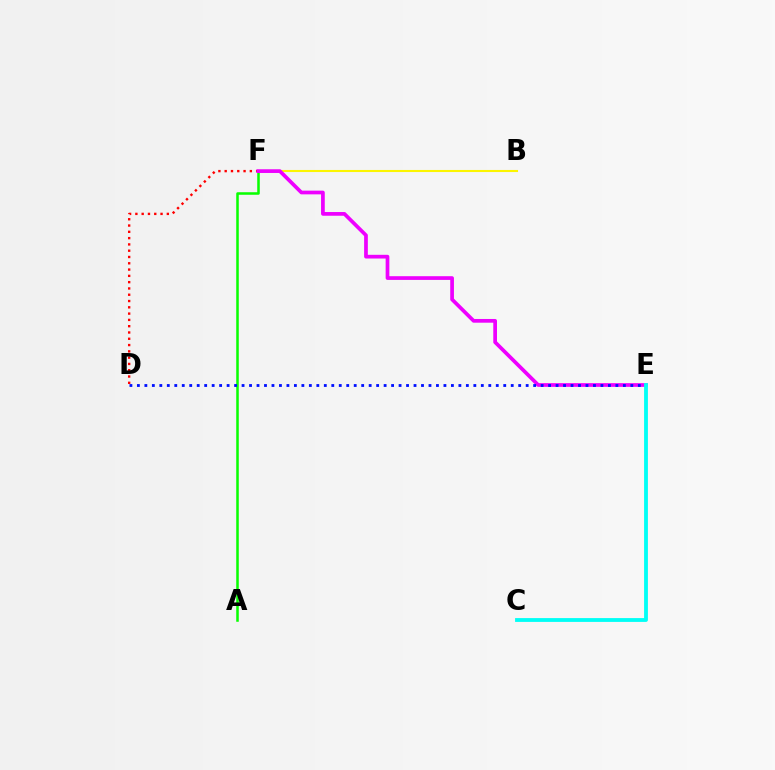{('A', 'F'): [{'color': '#08ff00', 'line_style': 'solid', 'thickness': 1.82}], ('B', 'F'): [{'color': '#fcf500', 'line_style': 'solid', 'thickness': 1.5}], ('D', 'F'): [{'color': '#ff0000', 'line_style': 'dotted', 'thickness': 1.71}], ('E', 'F'): [{'color': '#ee00ff', 'line_style': 'solid', 'thickness': 2.67}], ('D', 'E'): [{'color': '#0010ff', 'line_style': 'dotted', 'thickness': 2.03}], ('C', 'E'): [{'color': '#00fff6', 'line_style': 'solid', 'thickness': 2.76}]}